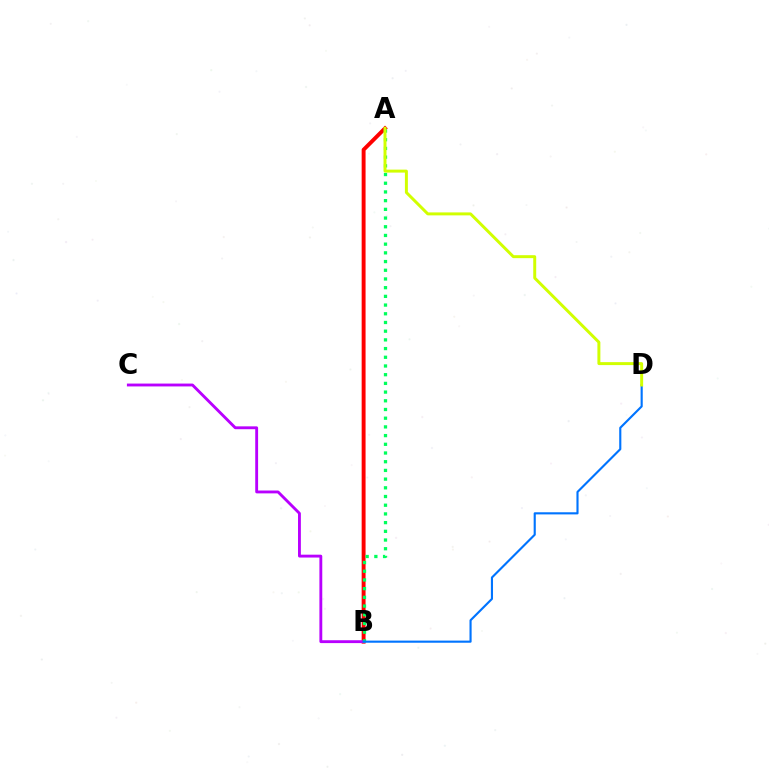{('A', 'B'): [{'color': '#ff0000', 'line_style': 'solid', 'thickness': 2.81}, {'color': '#00ff5c', 'line_style': 'dotted', 'thickness': 2.36}], ('B', 'C'): [{'color': '#b900ff', 'line_style': 'solid', 'thickness': 2.06}], ('B', 'D'): [{'color': '#0074ff', 'line_style': 'solid', 'thickness': 1.53}], ('A', 'D'): [{'color': '#d1ff00', 'line_style': 'solid', 'thickness': 2.13}]}